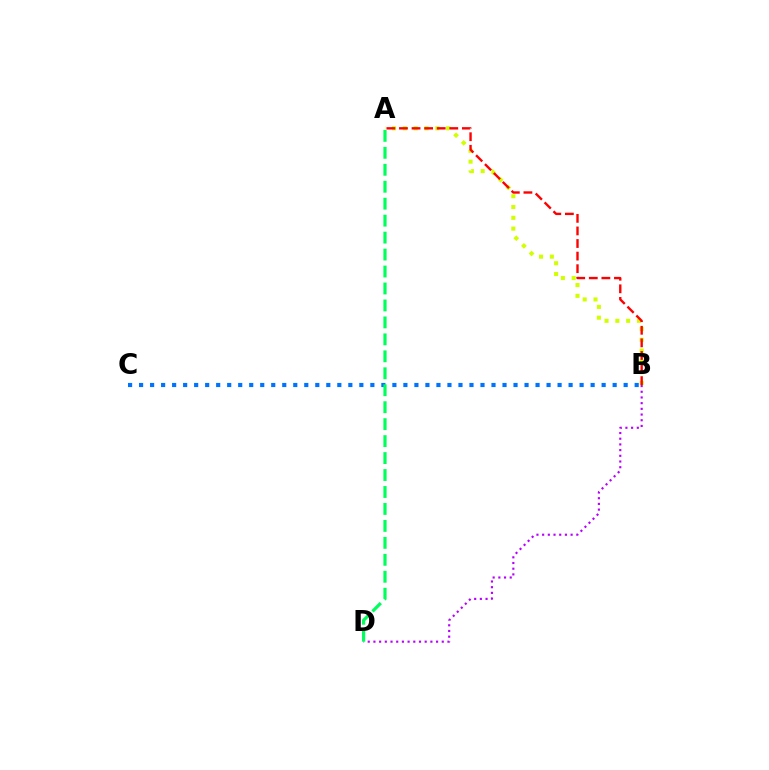{('B', 'D'): [{'color': '#b900ff', 'line_style': 'dotted', 'thickness': 1.55}], ('A', 'B'): [{'color': '#d1ff00', 'line_style': 'dotted', 'thickness': 2.94}, {'color': '#ff0000', 'line_style': 'dashed', 'thickness': 1.71}], ('B', 'C'): [{'color': '#0074ff', 'line_style': 'dotted', 'thickness': 2.99}], ('A', 'D'): [{'color': '#00ff5c', 'line_style': 'dashed', 'thickness': 2.3}]}